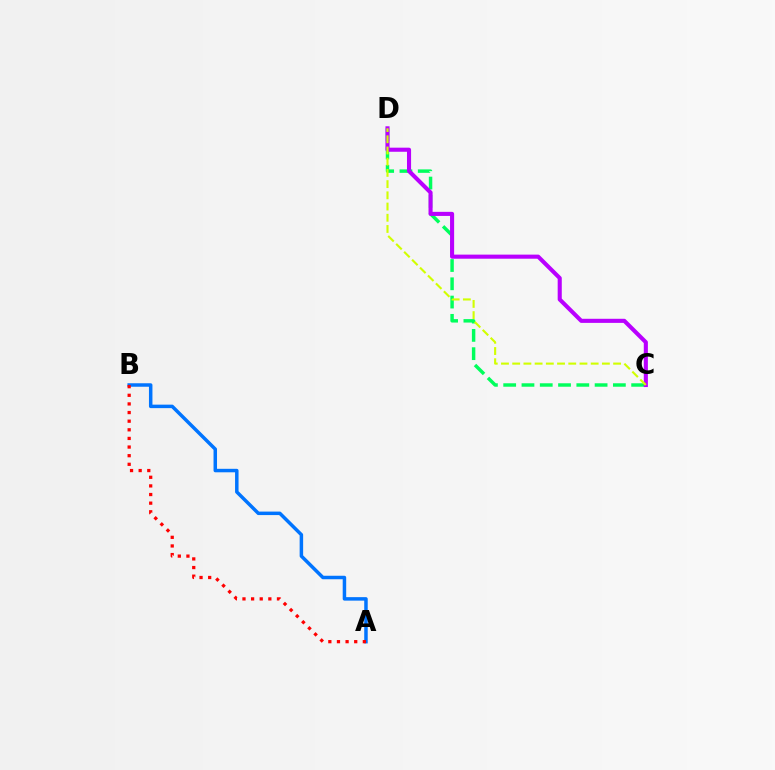{('C', 'D'): [{'color': '#00ff5c', 'line_style': 'dashed', 'thickness': 2.48}, {'color': '#b900ff', 'line_style': 'solid', 'thickness': 2.94}, {'color': '#d1ff00', 'line_style': 'dashed', 'thickness': 1.52}], ('A', 'B'): [{'color': '#0074ff', 'line_style': 'solid', 'thickness': 2.51}, {'color': '#ff0000', 'line_style': 'dotted', 'thickness': 2.34}]}